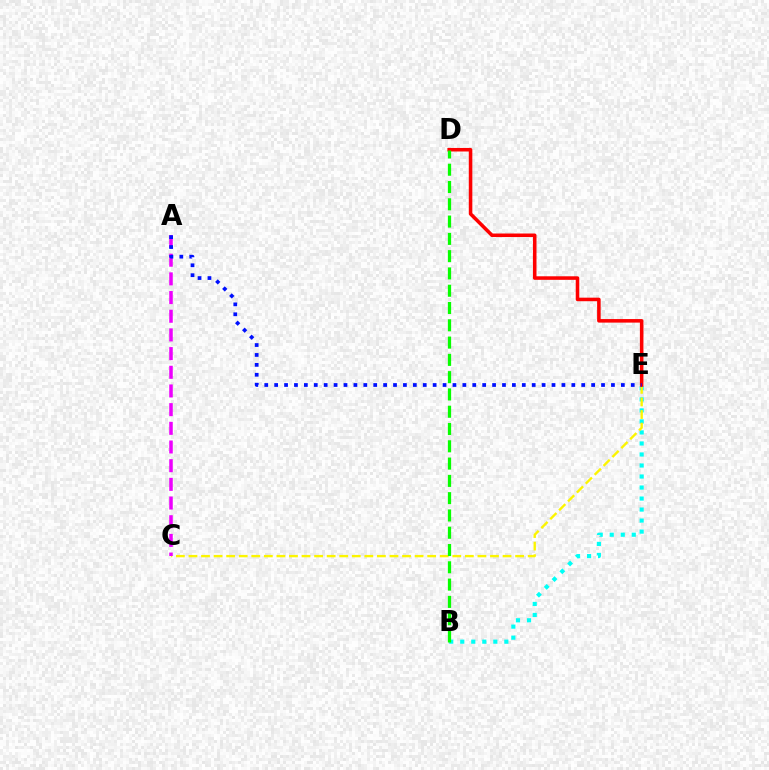{('B', 'E'): [{'color': '#00fff6', 'line_style': 'dotted', 'thickness': 2.99}], ('C', 'E'): [{'color': '#fcf500', 'line_style': 'dashed', 'thickness': 1.71}], ('A', 'C'): [{'color': '#ee00ff', 'line_style': 'dashed', 'thickness': 2.54}], ('D', 'E'): [{'color': '#ff0000', 'line_style': 'solid', 'thickness': 2.55}], ('B', 'D'): [{'color': '#08ff00', 'line_style': 'dashed', 'thickness': 2.35}], ('A', 'E'): [{'color': '#0010ff', 'line_style': 'dotted', 'thickness': 2.69}]}